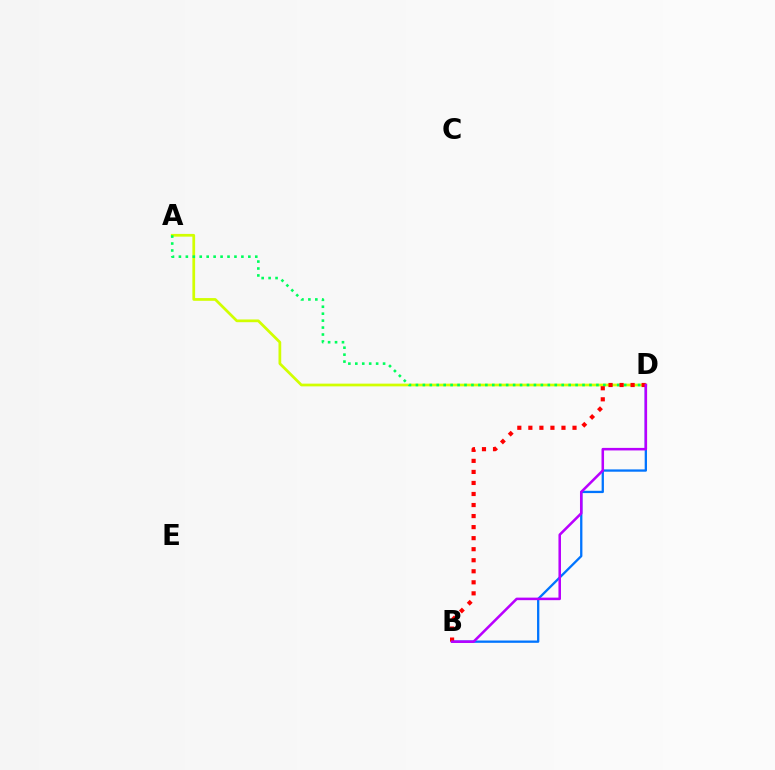{('B', 'D'): [{'color': '#0074ff', 'line_style': 'solid', 'thickness': 1.66}, {'color': '#ff0000', 'line_style': 'dotted', 'thickness': 3.0}, {'color': '#b900ff', 'line_style': 'solid', 'thickness': 1.83}], ('A', 'D'): [{'color': '#d1ff00', 'line_style': 'solid', 'thickness': 1.96}, {'color': '#00ff5c', 'line_style': 'dotted', 'thickness': 1.89}]}